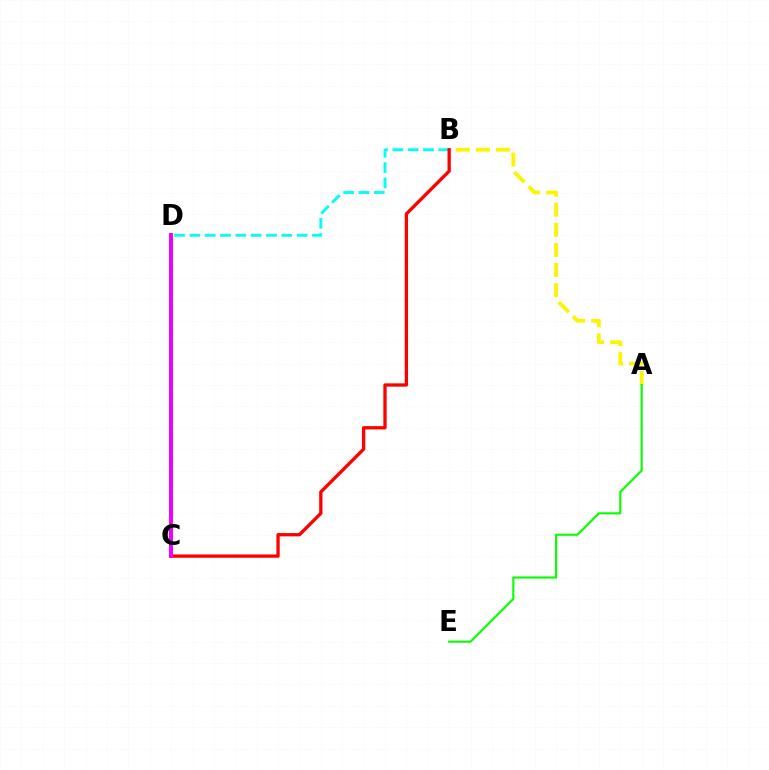{('C', 'D'): [{'color': '#0010ff', 'line_style': 'solid', 'thickness': 1.5}, {'color': '#ee00ff', 'line_style': 'solid', 'thickness': 2.85}], ('A', 'B'): [{'color': '#fcf500', 'line_style': 'dashed', 'thickness': 2.73}], ('B', 'D'): [{'color': '#00fff6', 'line_style': 'dashed', 'thickness': 2.08}], ('A', 'E'): [{'color': '#08ff00', 'line_style': 'solid', 'thickness': 1.54}], ('B', 'C'): [{'color': '#ff0000', 'line_style': 'solid', 'thickness': 2.38}]}